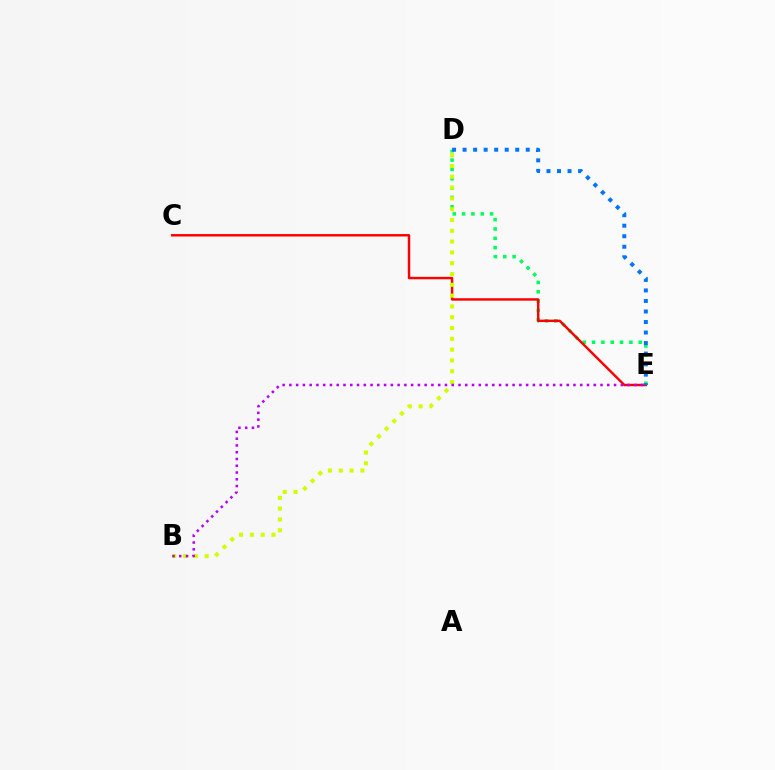{('D', 'E'): [{'color': '#00ff5c', 'line_style': 'dotted', 'thickness': 2.53}, {'color': '#0074ff', 'line_style': 'dotted', 'thickness': 2.86}], ('C', 'E'): [{'color': '#ff0000', 'line_style': 'solid', 'thickness': 1.76}], ('B', 'D'): [{'color': '#d1ff00', 'line_style': 'dotted', 'thickness': 2.94}], ('B', 'E'): [{'color': '#b900ff', 'line_style': 'dotted', 'thickness': 1.84}]}